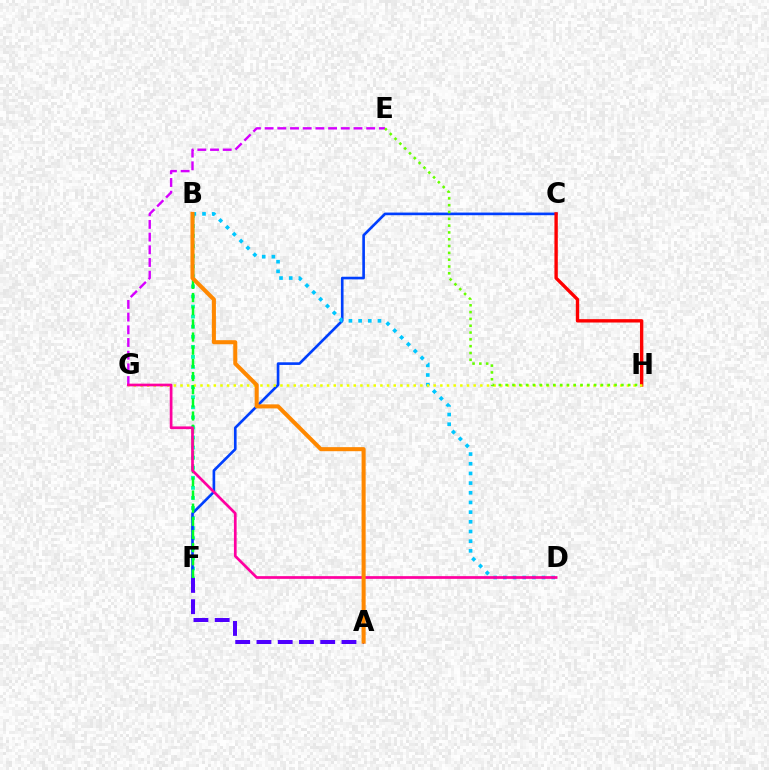{('B', 'F'): [{'color': '#00ffaf', 'line_style': 'dotted', 'thickness': 2.74}, {'color': '#00ff27', 'line_style': 'dashed', 'thickness': 1.79}], ('E', 'G'): [{'color': '#d600ff', 'line_style': 'dashed', 'thickness': 1.72}], ('C', 'F'): [{'color': '#003fff', 'line_style': 'solid', 'thickness': 1.9}], ('A', 'F'): [{'color': '#4f00ff', 'line_style': 'dashed', 'thickness': 2.89}], ('C', 'H'): [{'color': '#ff0000', 'line_style': 'solid', 'thickness': 2.43}], ('B', 'D'): [{'color': '#00c7ff', 'line_style': 'dotted', 'thickness': 2.63}], ('G', 'H'): [{'color': '#eeff00', 'line_style': 'dotted', 'thickness': 1.81}], ('D', 'G'): [{'color': '#ff00a0', 'line_style': 'solid', 'thickness': 1.95}], ('A', 'B'): [{'color': '#ff8800', 'line_style': 'solid', 'thickness': 2.92}], ('E', 'H'): [{'color': '#66ff00', 'line_style': 'dotted', 'thickness': 1.85}]}